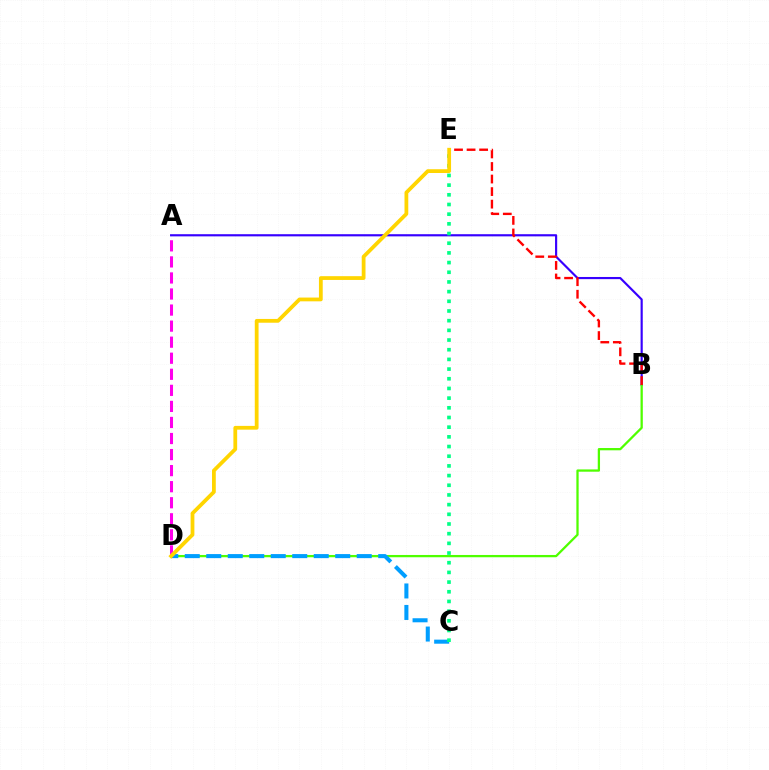{('A', 'B'): [{'color': '#3700ff', 'line_style': 'solid', 'thickness': 1.56}], ('B', 'D'): [{'color': '#4fff00', 'line_style': 'solid', 'thickness': 1.64}], ('C', 'D'): [{'color': '#009eff', 'line_style': 'dashed', 'thickness': 2.92}], ('A', 'D'): [{'color': '#ff00ed', 'line_style': 'dashed', 'thickness': 2.18}], ('B', 'E'): [{'color': '#ff0000', 'line_style': 'dashed', 'thickness': 1.7}], ('C', 'E'): [{'color': '#00ff86', 'line_style': 'dotted', 'thickness': 2.63}], ('D', 'E'): [{'color': '#ffd500', 'line_style': 'solid', 'thickness': 2.72}]}